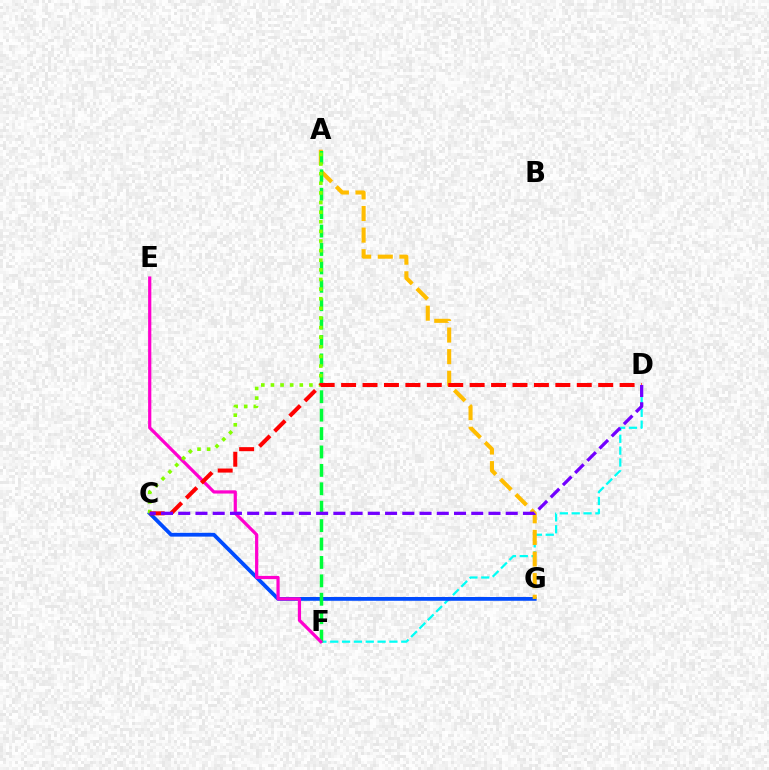{('D', 'F'): [{'color': '#00fff6', 'line_style': 'dashed', 'thickness': 1.61}], ('C', 'G'): [{'color': '#004bff', 'line_style': 'solid', 'thickness': 2.73}], ('A', 'G'): [{'color': '#ffbd00', 'line_style': 'dashed', 'thickness': 2.94}], ('A', 'F'): [{'color': '#00ff39', 'line_style': 'dashed', 'thickness': 2.5}], ('E', 'F'): [{'color': '#ff00cf', 'line_style': 'solid', 'thickness': 2.31}], ('A', 'C'): [{'color': '#84ff00', 'line_style': 'dotted', 'thickness': 2.61}], ('C', 'D'): [{'color': '#ff0000', 'line_style': 'dashed', 'thickness': 2.91}, {'color': '#7200ff', 'line_style': 'dashed', 'thickness': 2.34}]}